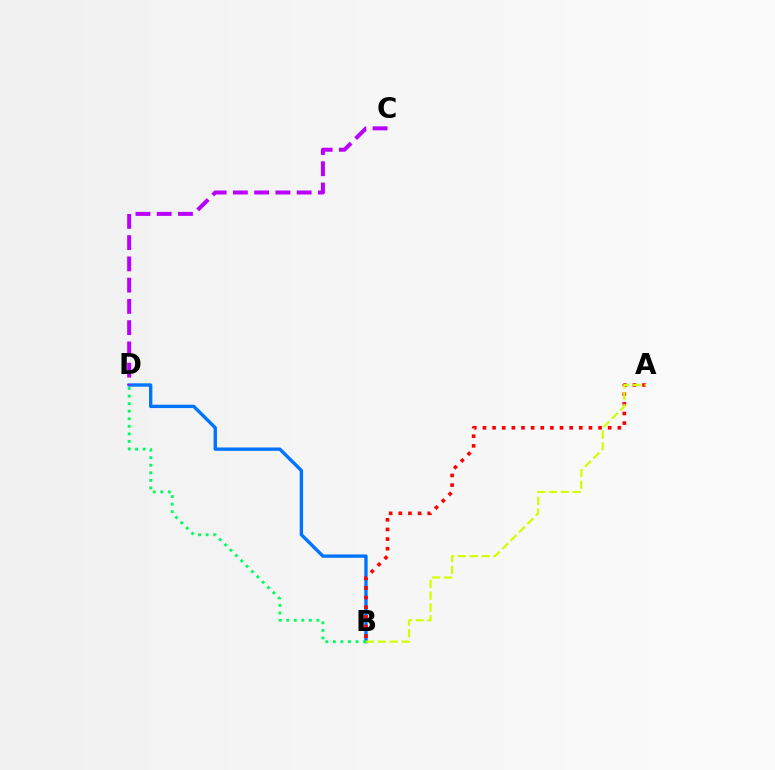{('B', 'D'): [{'color': '#0074ff', 'line_style': 'solid', 'thickness': 2.42}, {'color': '#00ff5c', 'line_style': 'dotted', 'thickness': 2.05}], ('A', 'B'): [{'color': '#ff0000', 'line_style': 'dotted', 'thickness': 2.62}, {'color': '#d1ff00', 'line_style': 'dashed', 'thickness': 1.61}], ('C', 'D'): [{'color': '#b900ff', 'line_style': 'dashed', 'thickness': 2.89}]}